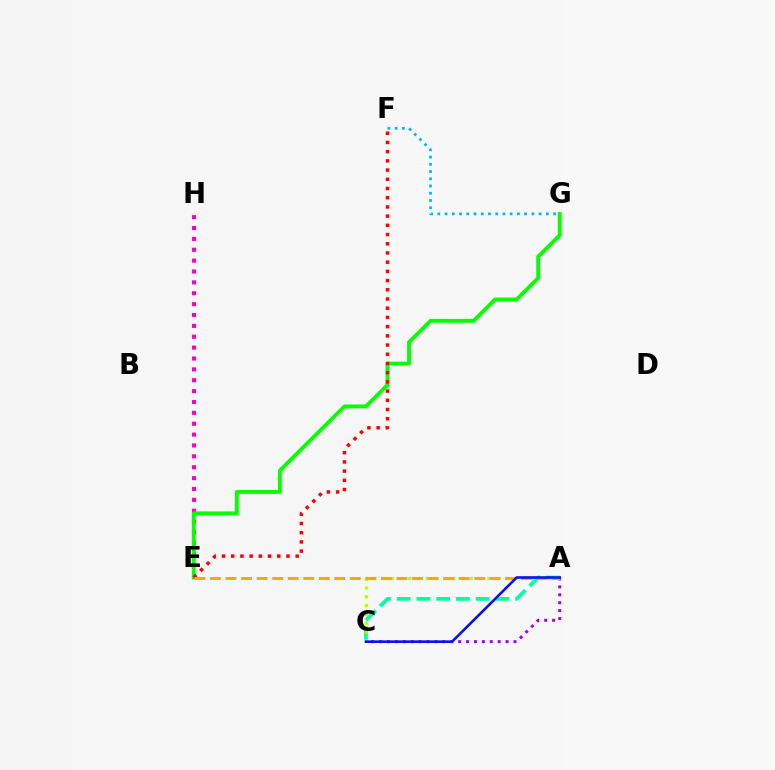{('E', 'H'): [{'color': '#ff00bd', 'line_style': 'dotted', 'thickness': 2.95}], ('E', 'G'): [{'color': '#08ff00', 'line_style': 'solid', 'thickness': 2.79}], ('A', 'C'): [{'color': '#00ff9d', 'line_style': 'dashed', 'thickness': 2.68}, {'color': '#b3ff00', 'line_style': 'dotted', 'thickness': 2.39}, {'color': '#9b00ff', 'line_style': 'dotted', 'thickness': 2.15}, {'color': '#0010ff', 'line_style': 'solid', 'thickness': 1.85}], ('F', 'G'): [{'color': '#00b5ff', 'line_style': 'dotted', 'thickness': 1.97}], ('E', 'F'): [{'color': '#ff0000', 'line_style': 'dotted', 'thickness': 2.5}], ('A', 'E'): [{'color': '#ffa500', 'line_style': 'dashed', 'thickness': 2.11}]}